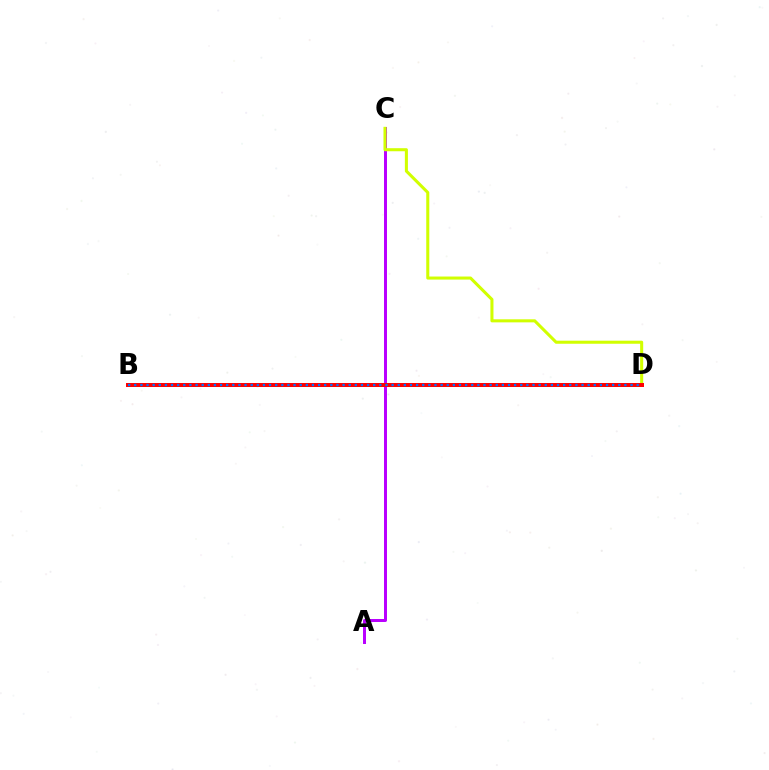{('A', 'C'): [{'color': '#b900ff', 'line_style': 'solid', 'thickness': 2.15}], ('C', 'D'): [{'color': '#d1ff00', 'line_style': 'solid', 'thickness': 2.2}], ('B', 'D'): [{'color': '#00ff5c', 'line_style': 'dashed', 'thickness': 1.81}, {'color': '#ff0000', 'line_style': 'solid', 'thickness': 2.87}, {'color': '#0074ff', 'line_style': 'dotted', 'thickness': 1.66}]}